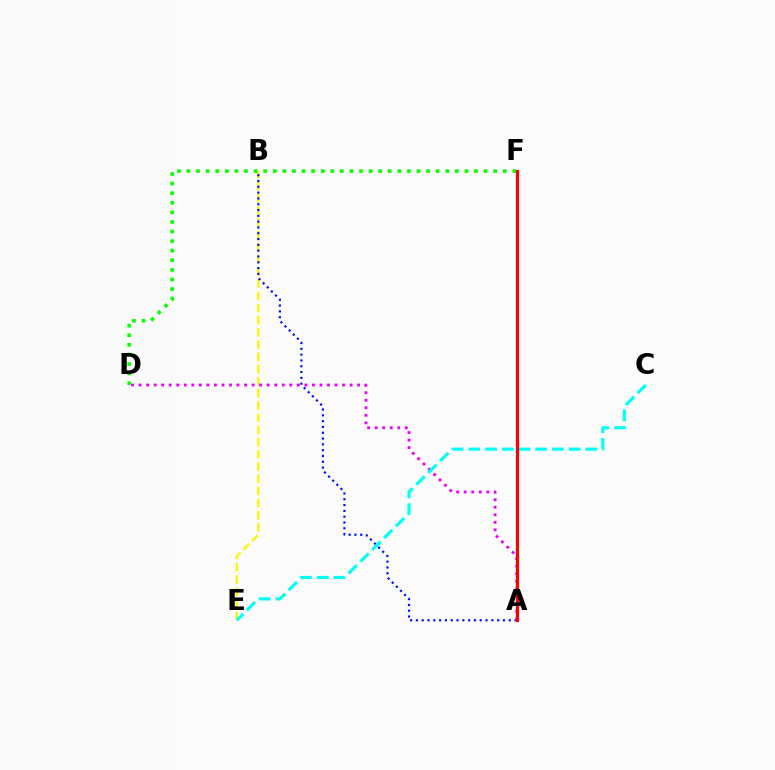{('B', 'E'): [{'color': '#fcf500', 'line_style': 'dashed', 'thickness': 1.66}], ('A', 'B'): [{'color': '#0010ff', 'line_style': 'dotted', 'thickness': 1.58}], ('D', 'F'): [{'color': '#08ff00', 'line_style': 'dotted', 'thickness': 2.6}], ('A', 'D'): [{'color': '#ee00ff', 'line_style': 'dotted', 'thickness': 2.05}], ('C', 'E'): [{'color': '#00fff6', 'line_style': 'dashed', 'thickness': 2.27}], ('A', 'F'): [{'color': '#ff0000', 'line_style': 'solid', 'thickness': 2.29}]}